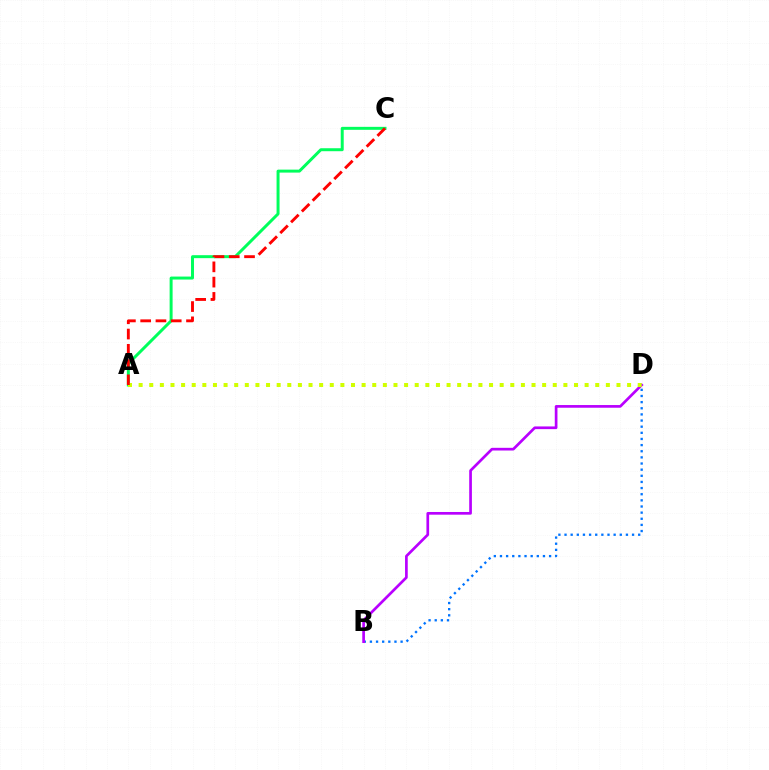{('A', 'C'): [{'color': '#00ff5c', 'line_style': 'solid', 'thickness': 2.14}, {'color': '#ff0000', 'line_style': 'dashed', 'thickness': 2.08}], ('B', 'D'): [{'color': '#0074ff', 'line_style': 'dotted', 'thickness': 1.67}, {'color': '#b900ff', 'line_style': 'solid', 'thickness': 1.94}], ('A', 'D'): [{'color': '#d1ff00', 'line_style': 'dotted', 'thickness': 2.89}]}